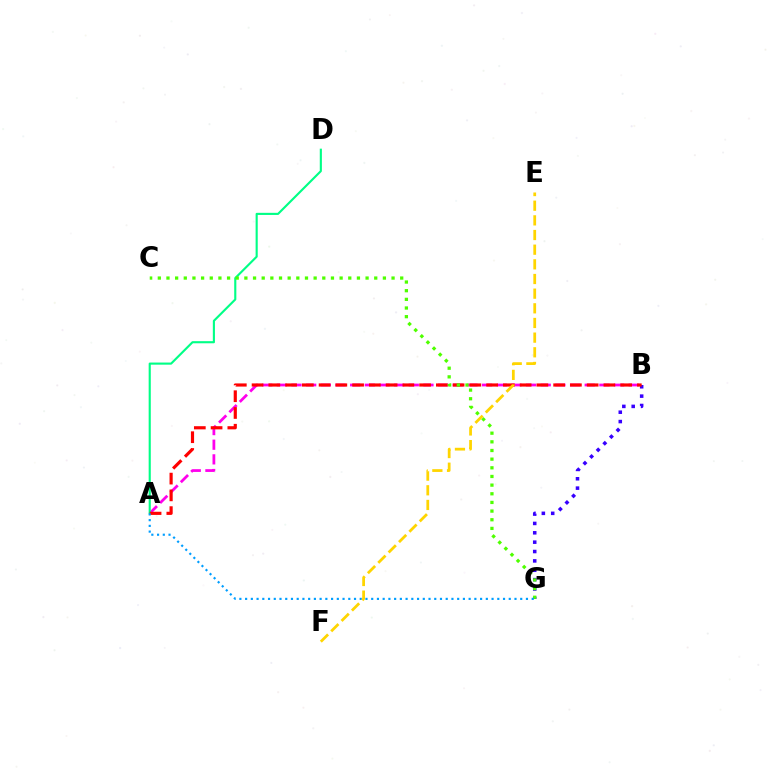{('A', 'B'): [{'color': '#ff00ed', 'line_style': 'dashed', 'thickness': 1.99}, {'color': '#ff0000', 'line_style': 'dashed', 'thickness': 2.28}], ('B', 'G'): [{'color': '#3700ff', 'line_style': 'dotted', 'thickness': 2.54}], ('A', 'D'): [{'color': '#00ff86', 'line_style': 'solid', 'thickness': 1.53}], ('C', 'G'): [{'color': '#4fff00', 'line_style': 'dotted', 'thickness': 2.35}], ('A', 'G'): [{'color': '#009eff', 'line_style': 'dotted', 'thickness': 1.56}], ('E', 'F'): [{'color': '#ffd500', 'line_style': 'dashed', 'thickness': 1.99}]}